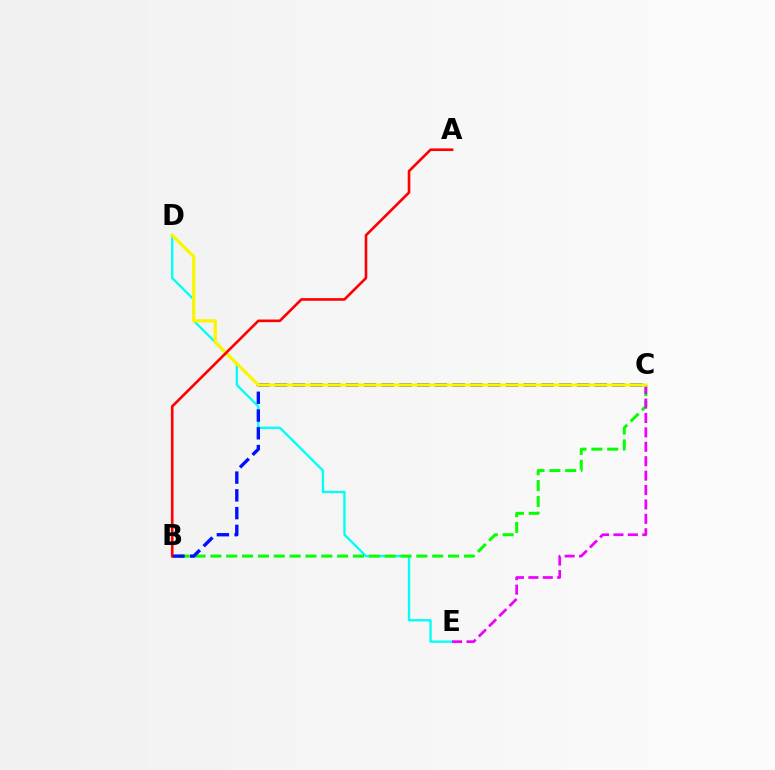{('D', 'E'): [{'color': '#00fff6', 'line_style': 'solid', 'thickness': 1.68}], ('B', 'C'): [{'color': '#08ff00', 'line_style': 'dashed', 'thickness': 2.15}, {'color': '#0010ff', 'line_style': 'dashed', 'thickness': 2.41}], ('C', 'E'): [{'color': '#ee00ff', 'line_style': 'dashed', 'thickness': 1.96}], ('C', 'D'): [{'color': '#fcf500', 'line_style': 'solid', 'thickness': 2.33}], ('A', 'B'): [{'color': '#ff0000', 'line_style': 'solid', 'thickness': 1.89}]}